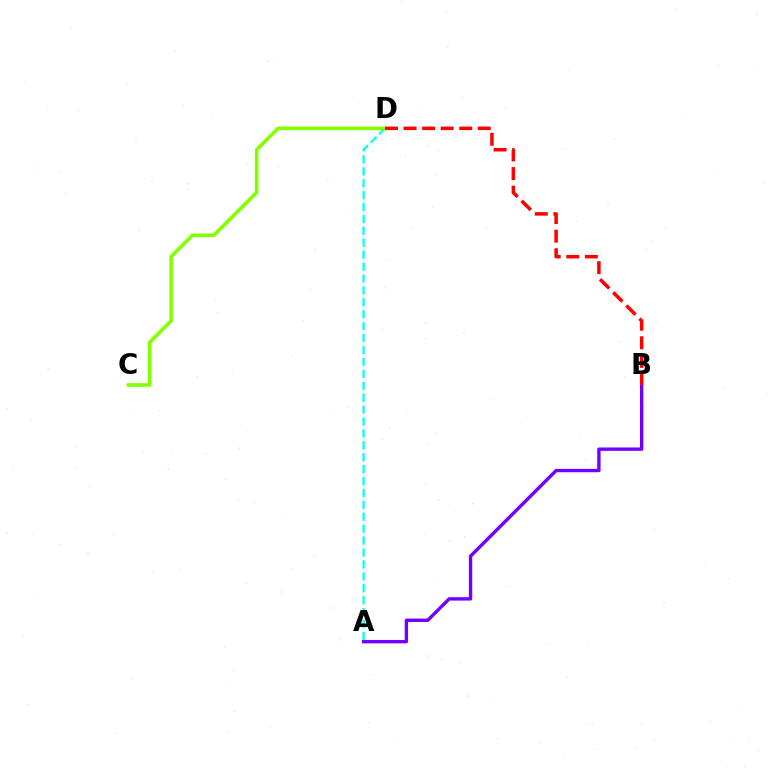{('A', 'B'): [{'color': '#7200ff', 'line_style': 'solid', 'thickness': 2.43}], ('A', 'D'): [{'color': '#00fff6', 'line_style': 'dashed', 'thickness': 1.62}], ('C', 'D'): [{'color': '#84ff00', 'line_style': 'solid', 'thickness': 2.6}], ('B', 'D'): [{'color': '#ff0000', 'line_style': 'dashed', 'thickness': 2.52}]}